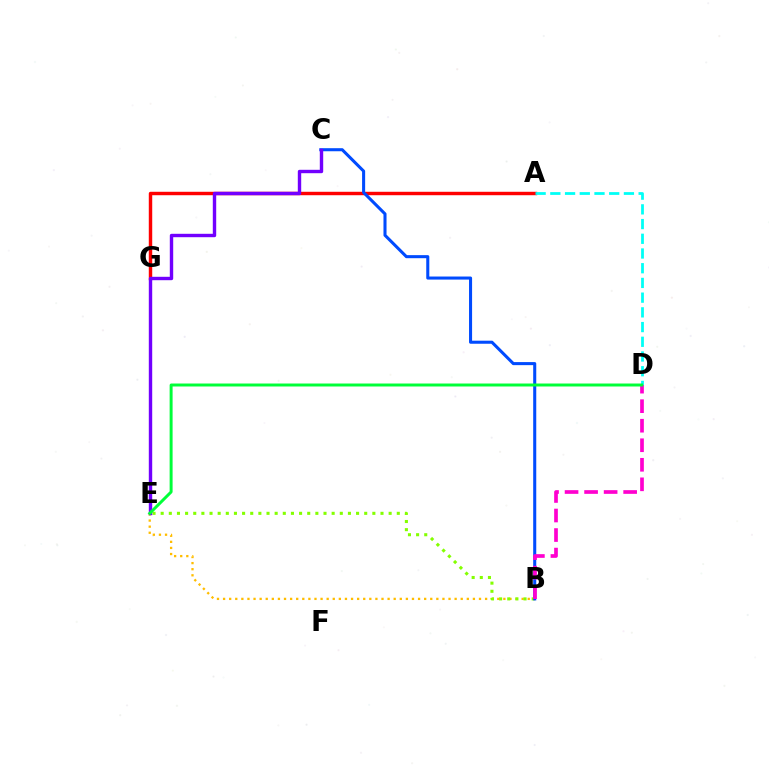{('B', 'E'): [{'color': '#ffbd00', 'line_style': 'dotted', 'thickness': 1.66}, {'color': '#84ff00', 'line_style': 'dotted', 'thickness': 2.21}], ('A', 'G'): [{'color': '#ff0000', 'line_style': 'solid', 'thickness': 2.48}], ('A', 'D'): [{'color': '#00fff6', 'line_style': 'dashed', 'thickness': 2.0}], ('B', 'C'): [{'color': '#004bff', 'line_style': 'solid', 'thickness': 2.2}], ('C', 'E'): [{'color': '#7200ff', 'line_style': 'solid', 'thickness': 2.45}], ('B', 'D'): [{'color': '#ff00cf', 'line_style': 'dashed', 'thickness': 2.65}], ('D', 'E'): [{'color': '#00ff39', 'line_style': 'solid', 'thickness': 2.14}]}